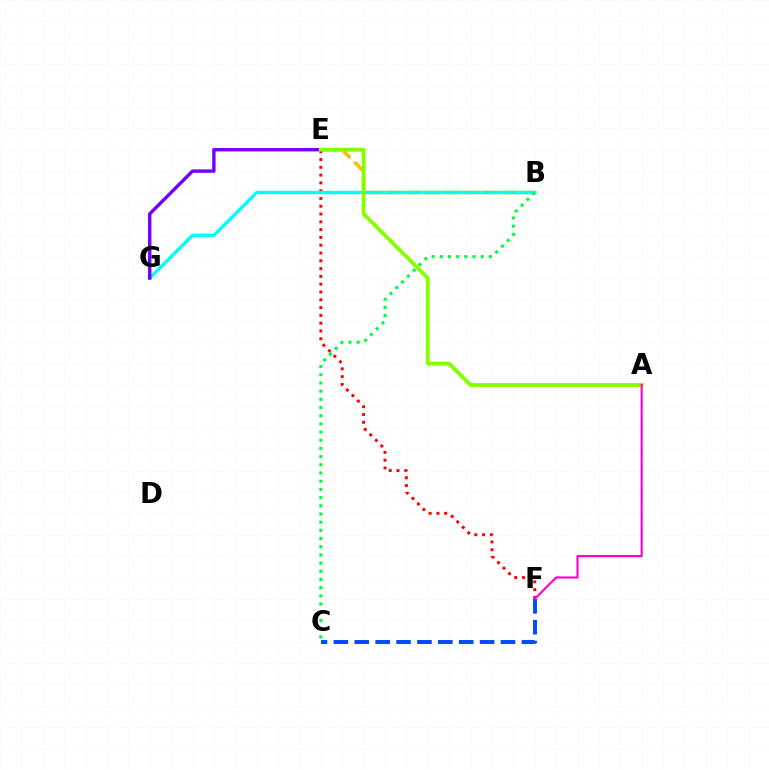{('B', 'E'): [{'color': '#ffbd00', 'line_style': 'dashed', 'thickness': 2.63}], ('E', 'F'): [{'color': '#ff0000', 'line_style': 'dotted', 'thickness': 2.12}], ('B', 'G'): [{'color': '#00fff6', 'line_style': 'solid', 'thickness': 2.44}], ('E', 'G'): [{'color': '#7200ff', 'line_style': 'solid', 'thickness': 2.45}], ('C', 'F'): [{'color': '#004bff', 'line_style': 'dashed', 'thickness': 2.84}], ('A', 'E'): [{'color': '#84ff00', 'line_style': 'solid', 'thickness': 2.76}], ('B', 'C'): [{'color': '#00ff39', 'line_style': 'dotted', 'thickness': 2.23}], ('A', 'F'): [{'color': '#ff00cf', 'line_style': 'solid', 'thickness': 1.55}]}